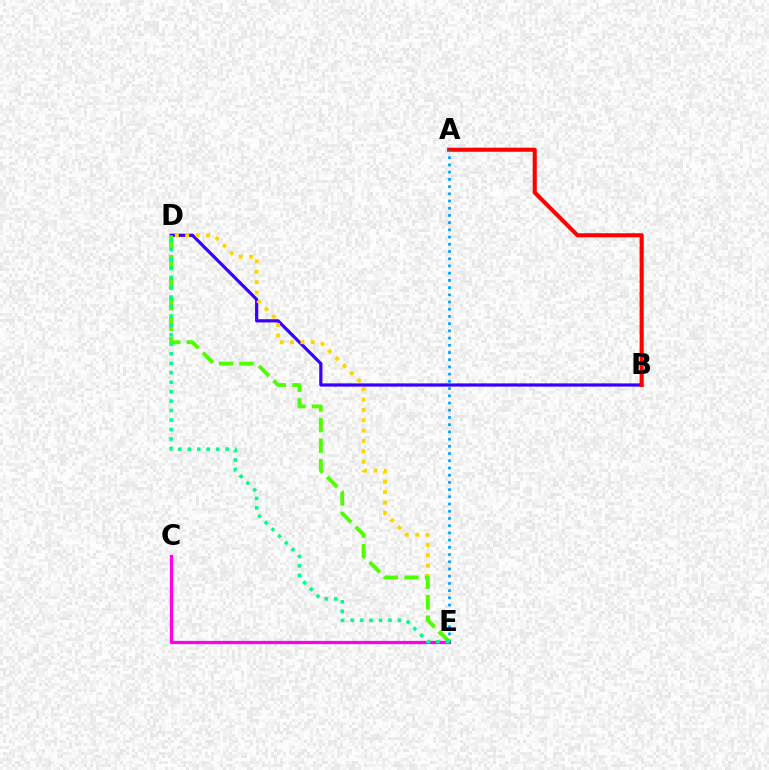{('B', 'D'): [{'color': '#3700ff', 'line_style': 'solid', 'thickness': 2.31}], ('D', 'E'): [{'color': '#ffd500', 'line_style': 'dotted', 'thickness': 2.82}, {'color': '#4fff00', 'line_style': 'dashed', 'thickness': 2.79}, {'color': '#00ff86', 'line_style': 'dotted', 'thickness': 2.57}], ('C', 'E'): [{'color': '#ff00ed', 'line_style': 'solid', 'thickness': 2.33}], ('A', 'B'): [{'color': '#ff0000', 'line_style': 'solid', 'thickness': 2.95}], ('A', 'E'): [{'color': '#009eff', 'line_style': 'dotted', 'thickness': 1.96}]}